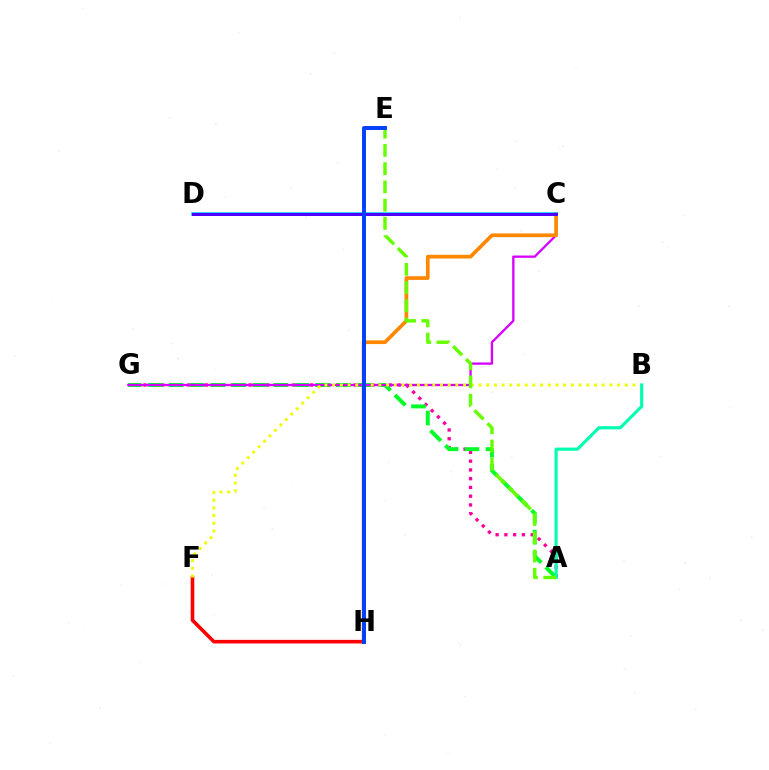{('A', 'G'): [{'color': '#ff00a0', 'line_style': 'dotted', 'thickness': 2.38}, {'color': '#00ff27', 'line_style': 'dashed', 'thickness': 2.84}], ('C', 'G'): [{'color': '#d600ff', 'line_style': 'solid', 'thickness': 1.66}], ('C', 'H'): [{'color': '#ff8800', 'line_style': 'solid', 'thickness': 2.68}], ('C', 'D'): [{'color': '#00c7ff', 'line_style': 'solid', 'thickness': 2.58}, {'color': '#4f00ff', 'line_style': 'solid', 'thickness': 2.13}], ('F', 'H'): [{'color': '#ff0000', 'line_style': 'solid', 'thickness': 2.59}], ('B', 'F'): [{'color': '#eeff00', 'line_style': 'dotted', 'thickness': 2.09}], ('A', 'B'): [{'color': '#00ffaf', 'line_style': 'solid', 'thickness': 2.27}], ('A', 'E'): [{'color': '#66ff00', 'line_style': 'dashed', 'thickness': 2.48}], ('E', 'H'): [{'color': '#003fff', 'line_style': 'solid', 'thickness': 2.83}]}